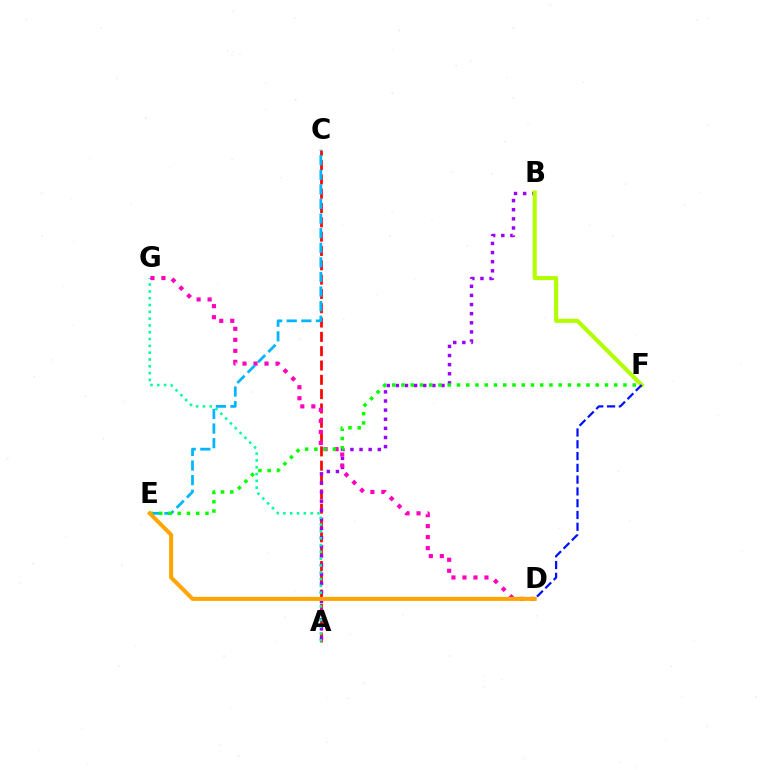{('A', 'C'): [{'color': '#ff0000', 'line_style': 'dashed', 'thickness': 1.94}], ('A', 'B'): [{'color': '#9b00ff', 'line_style': 'dotted', 'thickness': 2.48}], ('B', 'F'): [{'color': '#b3ff00', 'line_style': 'solid', 'thickness': 2.98}], ('A', 'G'): [{'color': '#00ff9d', 'line_style': 'dotted', 'thickness': 1.85}], ('D', 'G'): [{'color': '#ff00bd', 'line_style': 'dotted', 'thickness': 2.99}], ('C', 'E'): [{'color': '#00b5ff', 'line_style': 'dashed', 'thickness': 1.98}], ('E', 'F'): [{'color': '#08ff00', 'line_style': 'dotted', 'thickness': 2.51}], ('D', 'F'): [{'color': '#0010ff', 'line_style': 'dashed', 'thickness': 1.6}], ('D', 'E'): [{'color': '#ffa500', 'line_style': 'solid', 'thickness': 2.89}]}